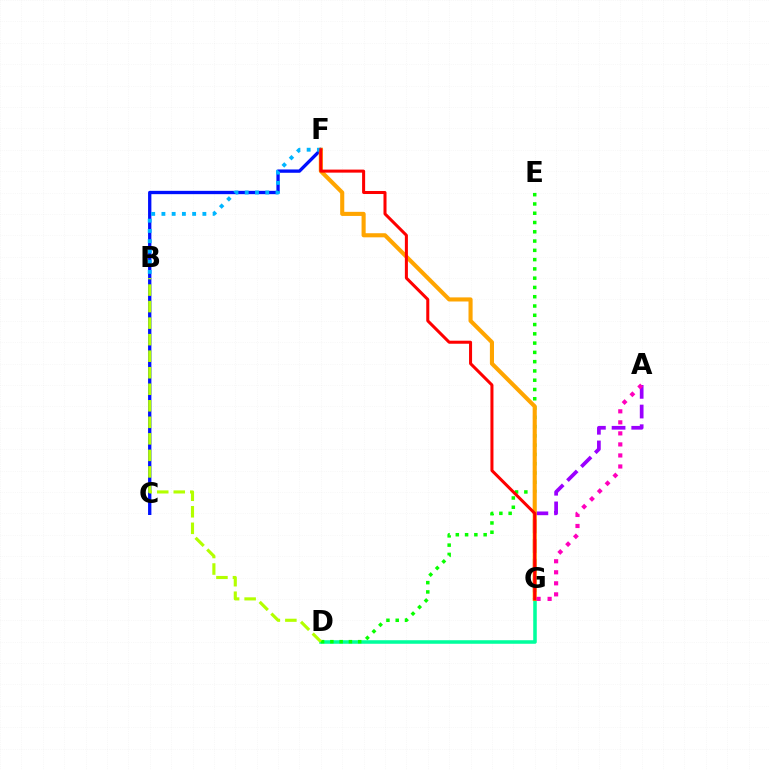{('D', 'G'): [{'color': '#00ff9d', 'line_style': 'solid', 'thickness': 2.55}], ('A', 'G'): [{'color': '#9b00ff', 'line_style': 'dashed', 'thickness': 2.67}, {'color': '#ff00bd', 'line_style': 'dotted', 'thickness': 3.0}], ('D', 'E'): [{'color': '#08ff00', 'line_style': 'dotted', 'thickness': 2.52}], ('C', 'F'): [{'color': '#0010ff', 'line_style': 'solid', 'thickness': 2.39}], ('F', 'G'): [{'color': '#ffa500', 'line_style': 'solid', 'thickness': 2.95}, {'color': '#ff0000', 'line_style': 'solid', 'thickness': 2.18}], ('B', 'F'): [{'color': '#00b5ff', 'line_style': 'dotted', 'thickness': 2.78}], ('B', 'D'): [{'color': '#b3ff00', 'line_style': 'dashed', 'thickness': 2.25}]}